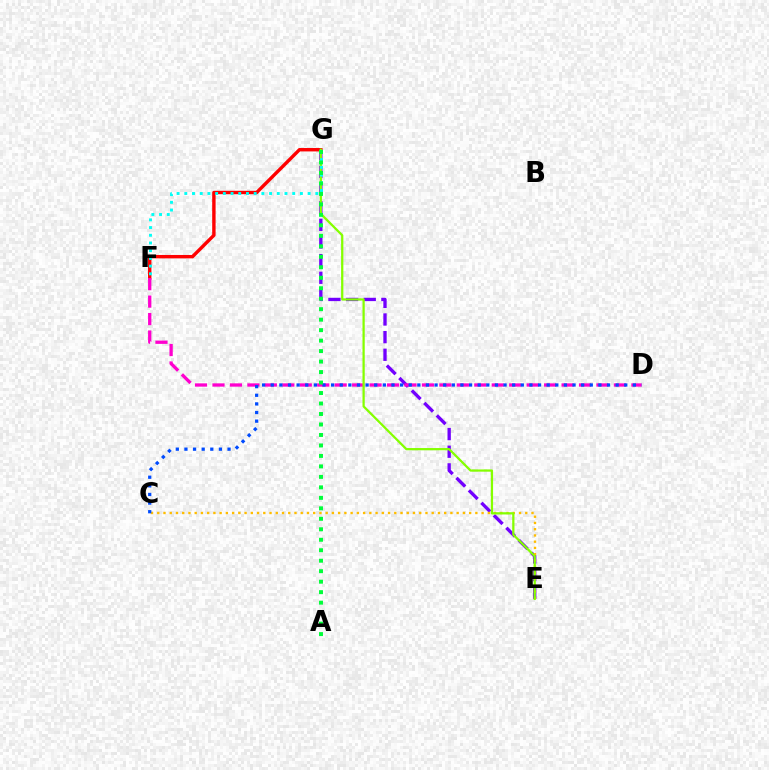{('F', 'G'): [{'color': '#ff0000', 'line_style': 'solid', 'thickness': 2.45}, {'color': '#00fff6', 'line_style': 'dotted', 'thickness': 2.09}], ('E', 'G'): [{'color': '#7200ff', 'line_style': 'dashed', 'thickness': 2.4}, {'color': '#84ff00', 'line_style': 'solid', 'thickness': 1.62}], ('D', 'F'): [{'color': '#ff00cf', 'line_style': 'dashed', 'thickness': 2.37}], ('C', 'E'): [{'color': '#ffbd00', 'line_style': 'dotted', 'thickness': 1.69}], ('C', 'D'): [{'color': '#004bff', 'line_style': 'dotted', 'thickness': 2.34}], ('A', 'G'): [{'color': '#00ff39', 'line_style': 'dotted', 'thickness': 2.85}]}